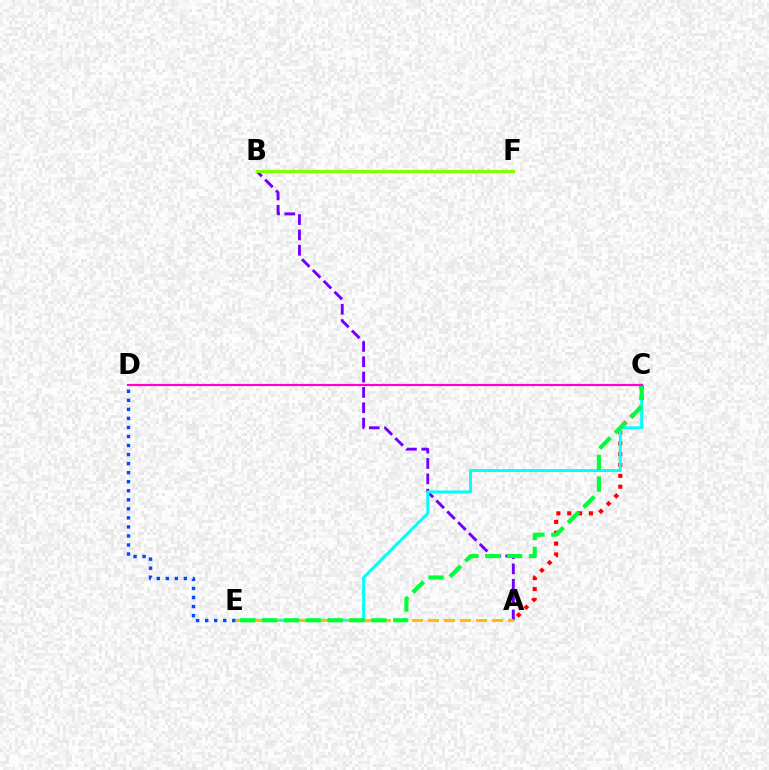{('A', 'C'): [{'color': '#ff0000', 'line_style': 'dotted', 'thickness': 2.95}], ('A', 'B'): [{'color': '#7200ff', 'line_style': 'dashed', 'thickness': 2.08}], ('C', 'E'): [{'color': '#00fff6', 'line_style': 'solid', 'thickness': 2.1}, {'color': '#00ff39', 'line_style': 'dashed', 'thickness': 2.97}], ('D', 'E'): [{'color': '#004bff', 'line_style': 'dotted', 'thickness': 2.46}], ('A', 'E'): [{'color': '#ffbd00', 'line_style': 'dashed', 'thickness': 2.18}], ('B', 'F'): [{'color': '#84ff00', 'line_style': 'solid', 'thickness': 2.28}], ('C', 'D'): [{'color': '#ff00cf', 'line_style': 'solid', 'thickness': 1.55}]}